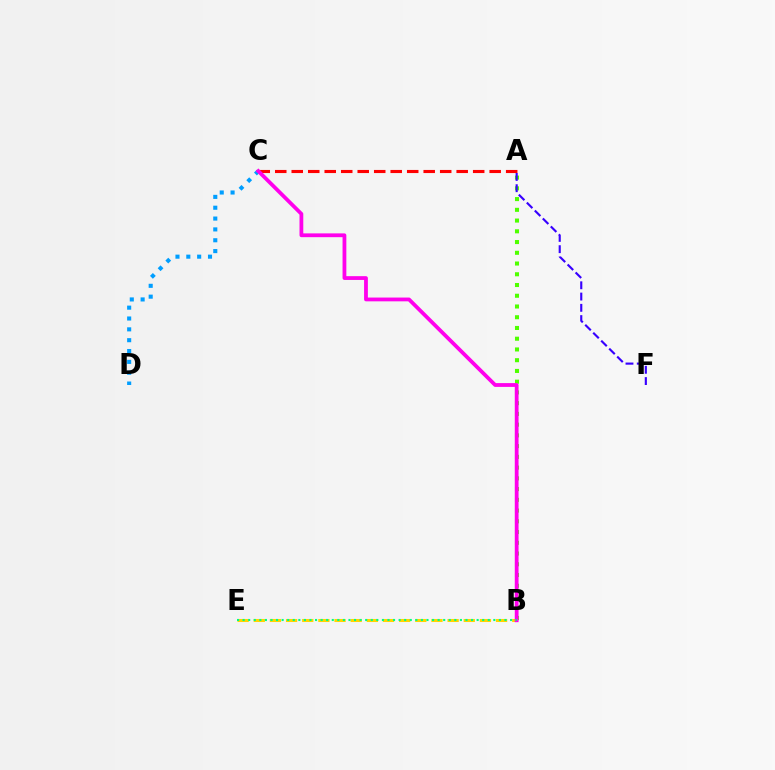{('B', 'E'): [{'color': '#ffd500', 'line_style': 'dashed', 'thickness': 2.19}, {'color': '#00ff86', 'line_style': 'dotted', 'thickness': 1.51}], ('A', 'B'): [{'color': '#4fff00', 'line_style': 'dotted', 'thickness': 2.92}], ('A', 'C'): [{'color': '#ff0000', 'line_style': 'dashed', 'thickness': 2.24}], ('C', 'D'): [{'color': '#009eff', 'line_style': 'dotted', 'thickness': 2.95}], ('B', 'C'): [{'color': '#ff00ed', 'line_style': 'solid', 'thickness': 2.73}], ('A', 'F'): [{'color': '#3700ff', 'line_style': 'dashed', 'thickness': 1.53}]}